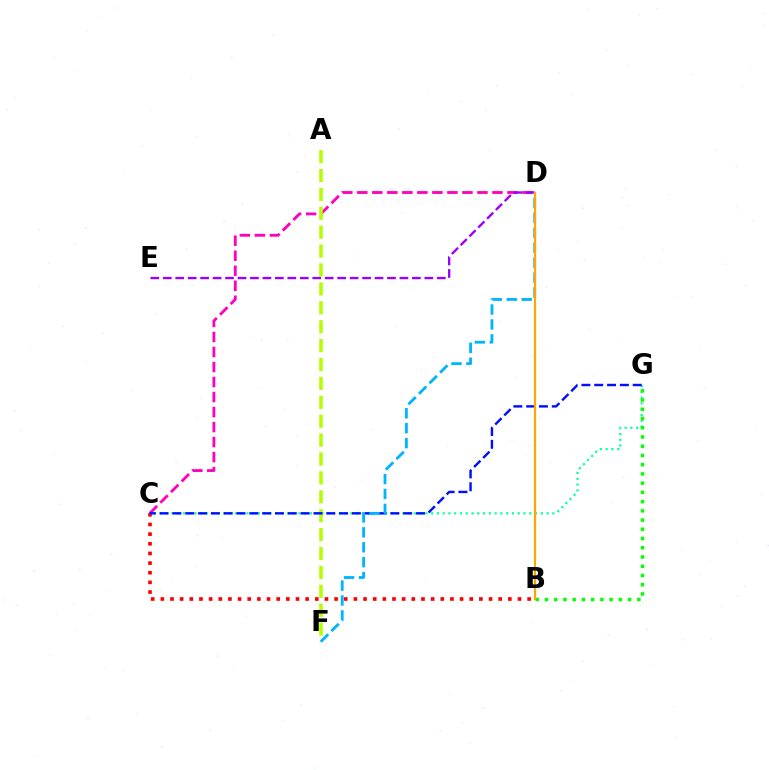{('C', 'D'): [{'color': '#ff00bd', 'line_style': 'dashed', 'thickness': 2.04}], ('A', 'F'): [{'color': '#b3ff00', 'line_style': 'dashed', 'thickness': 2.57}], ('B', 'C'): [{'color': '#ff0000', 'line_style': 'dotted', 'thickness': 2.62}], ('C', 'G'): [{'color': '#00ff9d', 'line_style': 'dotted', 'thickness': 1.57}, {'color': '#0010ff', 'line_style': 'dashed', 'thickness': 1.74}], ('D', 'E'): [{'color': '#9b00ff', 'line_style': 'dashed', 'thickness': 1.69}], ('D', 'F'): [{'color': '#00b5ff', 'line_style': 'dashed', 'thickness': 2.03}], ('B', 'G'): [{'color': '#08ff00', 'line_style': 'dotted', 'thickness': 2.51}], ('B', 'D'): [{'color': '#ffa500', 'line_style': 'solid', 'thickness': 1.6}]}